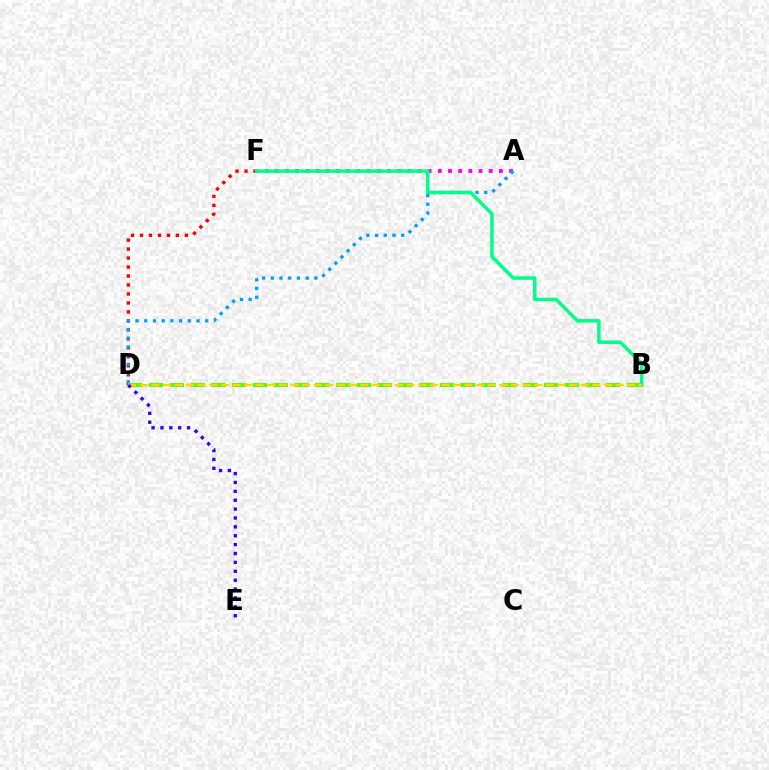{('A', 'F'): [{'color': '#ff00ed', 'line_style': 'dotted', 'thickness': 2.77}], ('D', 'F'): [{'color': '#ff0000', 'line_style': 'dotted', 'thickness': 2.44}], ('A', 'D'): [{'color': '#009eff', 'line_style': 'dotted', 'thickness': 2.37}], ('B', 'D'): [{'color': '#4fff00', 'line_style': 'dashed', 'thickness': 2.82}, {'color': '#ffd500', 'line_style': 'dashed', 'thickness': 1.58}], ('B', 'F'): [{'color': '#00ff86', 'line_style': 'solid', 'thickness': 2.5}], ('D', 'E'): [{'color': '#3700ff', 'line_style': 'dotted', 'thickness': 2.41}]}